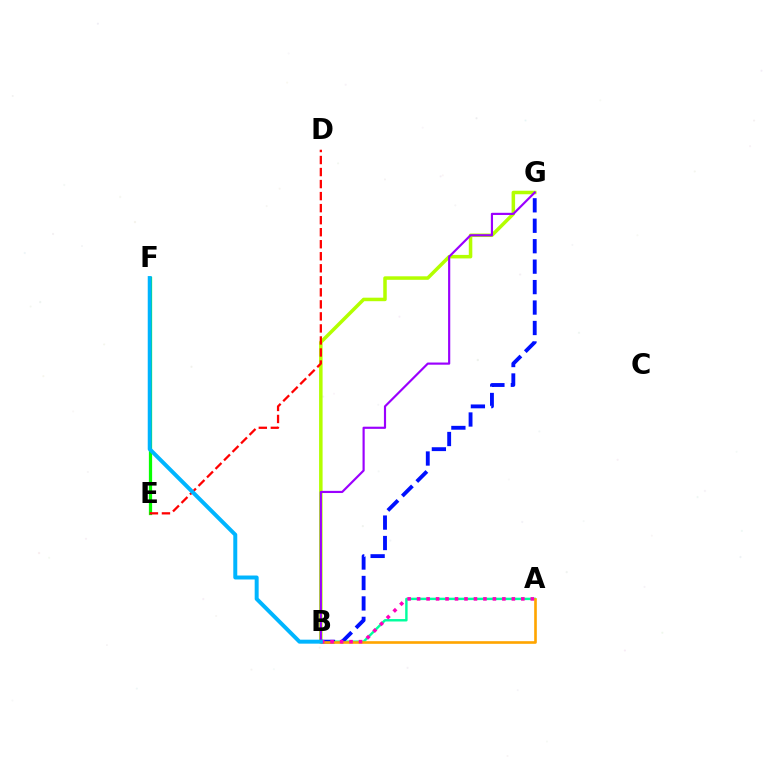{('A', 'B'): [{'color': '#00ff9d', 'line_style': 'solid', 'thickness': 1.74}, {'color': '#ffa500', 'line_style': 'solid', 'thickness': 1.9}, {'color': '#ff00bd', 'line_style': 'dotted', 'thickness': 2.57}], ('B', 'G'): [{'color': '#b3ff00', 'line_style': 'solid', 'thickness': 2.53}, {'color': '#0010ff', 'line_style': 'dashed', 'thickness': 2.78}, {'color': '#9b00ff', 'line_style': 'solid', 'thickness': 1.56}], ('E', 'F'): [{'color': '#08ff00', 'line_style': 'solid', 'thickness': 2.34}], ('D', 'E'): [{'color': '#ff0000', 'line_style': 'dashed', 'thickness': 1.63}], ('B', 'F'): [{'color': '#00b5ff', 'line_style': 'solid', 'thickness': 2.86}]}